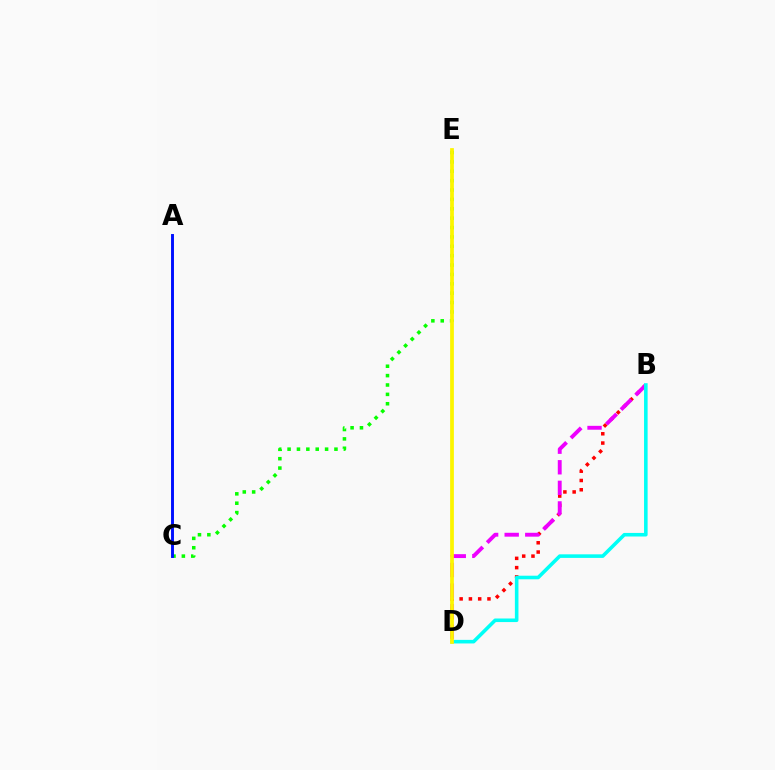{('B', 'D'): [{'color': '#ff0000', 'line_style': 'dotted', 'thickness': 2.52}, {'color': '#ee00ff', 'line_style': 'dashed', 'thickness': 2.8}, {'color': '#00fff6', 'line_style': 'solid', 'thickness': 2.57}], ('C', 'E'): [{'color': '#08ff00', 'line_style': 'dotted', 'thickness': 2.55}], ('A', 'C'): [{'color': '#0010ff', 'line_style': 'solid', 'thickness': 2.11}], ('D', 'E'): [{'color': '#fcf500', 'line_style': 'solid', 'thickness': 2.69}]}